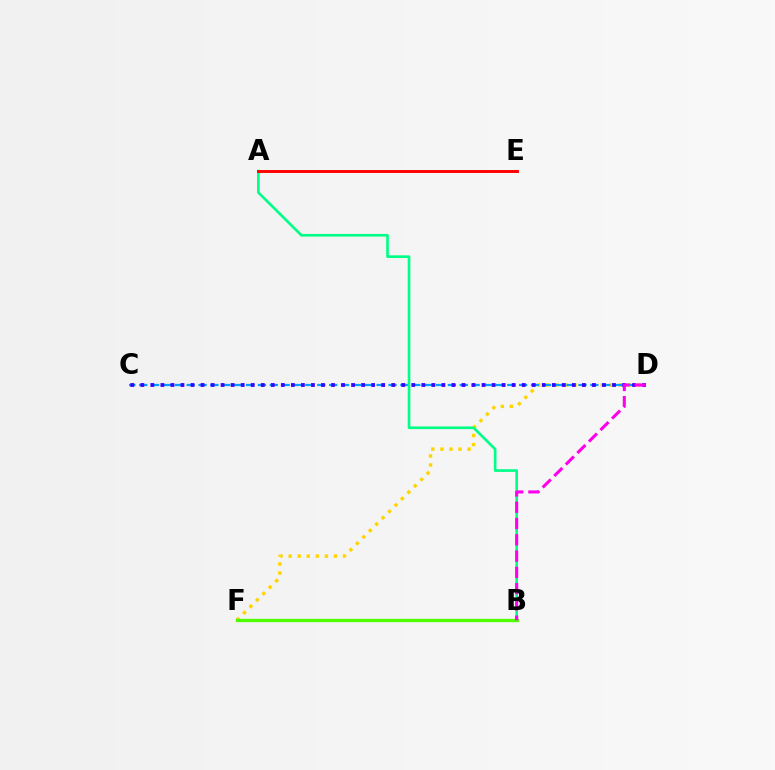{('D', 'F'): [{'color': '#ffd500', 'line_style': 'dotted', 'thickness': 2.46}], ('C', 'D'): [{'color': '#009eff', 'line_style': 'dashed', 'thickness': 1.61}, {'color': '#3700ff', 'line_style': 'dotted', 'thickness': 2.73}], ('A', 'B'): [{'color': '#00ff86', 'line_style': 'solid', 'thickness': 1.91}], ('A', 'E'): [{'color': '#ff0000', 'line_style': 'solid', 'thickness': 2.1}], ('B', 'F'): [{'color': '#4fff00', 'line_style': 'solid', 'thickness': 2.4}], ('B', 'D'): [{'color': '#ff00ed', 'line_style': 'dashed', 'thickness': 2.21}]}